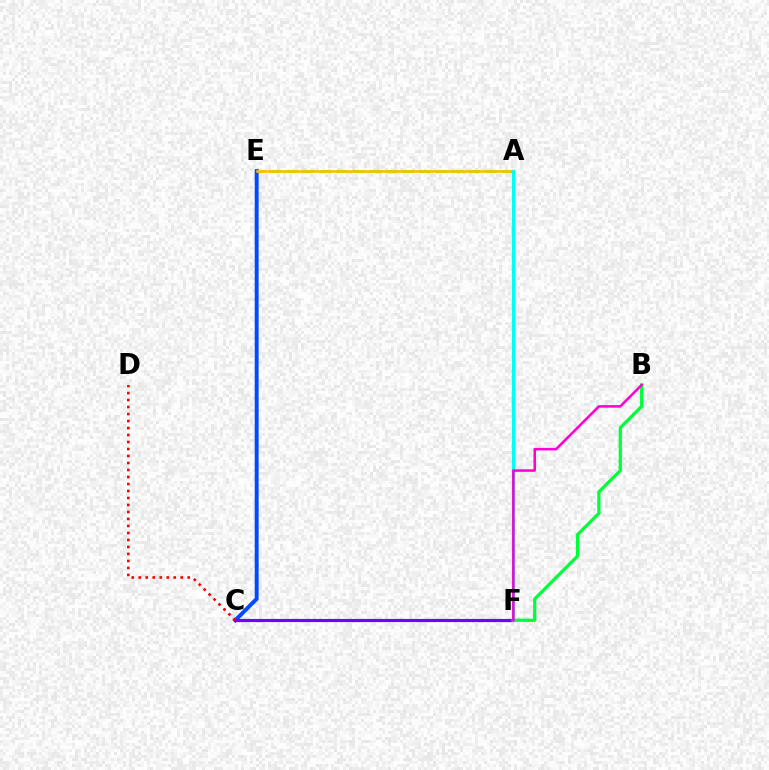{('A', 'E'): [{'color': '#84ff00', 'line_style': 'dashed', 'thickness': 2.25}, {'color': '#ffbd00', 'line_style': 'solid', 'thickness': 1.85}], ('C', 'E'): [{'color': '#004bff', 'line_style': 'solid', 'thickness': 2.84}], ('C', 'F'): [{'color': '#7200ff', 'line_style': 'solid', 'thickness': 2.27}], ('A', 'F'): [{'color': '#00fff6', 'line_style': 'solid', 'thickness': 2.37}], ('B', 'F'): [{'color': '#00ff39', 'line_style': 'solid', 'thickness': 2.32}, {'color': '#ff00cf', 'line_style': 'solid', 'thickness': 1.82}], ('C', 'D'): [{'color': '#ff0000', 'line_style': 'dotted', 'thickness': 1.9}]}